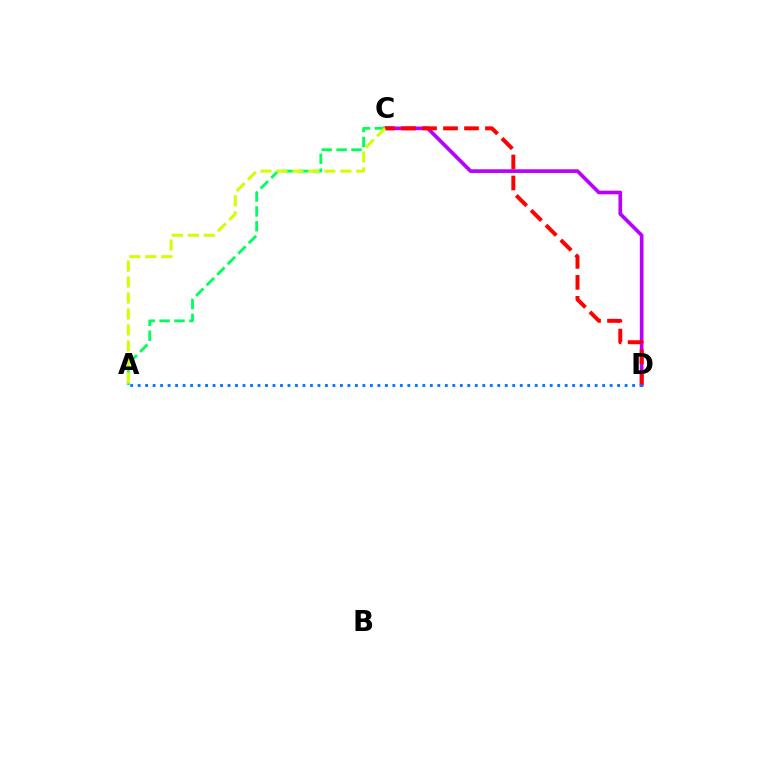{('C', 'D'): [{'color': '#b900ff', 'line_style': 'solid', 'thickness': 2.64}, {'color': '#ff0000', 'line_style': 'dashed', 'thickness': 2.85}], ('A', 'C'): [{'color': '#00ff5c', 'line_style': 'dashed', 'thickness': 2.02}, {'color': '#d1ff00', 'line_style': 'dashed', 'thickness': 2.17}], ('A', 'D'): [{'color': '#0074ff', 'line_style': 'dotted', 'thickness': 2.04}]}